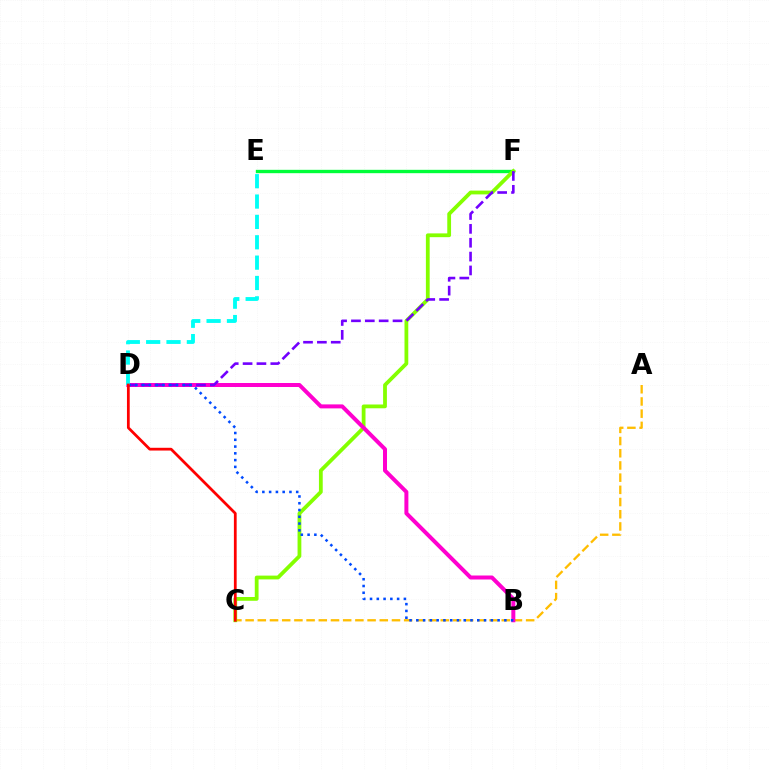{('A', 'C'): [{'color': '#ffbd00', 'line_style': 'dashed', 'thickness': 1.66}], ('E', 'F'): [{'color': '#00ff39', 'line_style': 'solid', 'thickness': 2.42}], ('C', 'F'): [{'color': '#84ff00', 'line_style': 'solid', 'thickness': 2.73}], ('B', 'D'): [{'color': '#ff00cf', 'line_style': 'solid', 'thickness': 2.87}, {'color': '#004bff', 'line_style': 'dotted', 'thickness': 1.84}], ('D', 'F'): [{'color': '#7200ff', 'line_style': 'dashed', 'thickness': 1.88}], ('D', 'E'): [{'color': '#00fff6', 'line_style': 'dashed', 'thickness': 2.77}], ('C', 'D'): [{'color': '#ff0000', 'line_style': 'solid', 'thickness': 1.99}]}